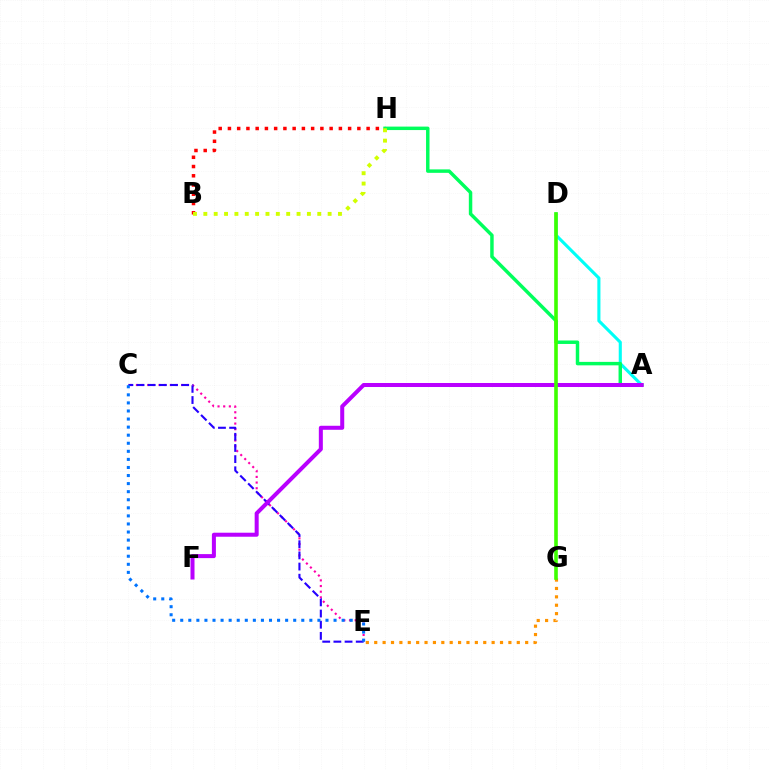{('E', 'G'): [{'color': '#ff9400', 'line_style': 'dotted', 'thickness': 2.28}], ('B', 'H'): [{'color': '#ff0000', 'line_style': 'dotted', 'thickness': 2.51}, {'color': '#d1ff00', 'line_style': 'dotted', 'thickness': 2.81}], ('C', 'E'): [{'color': '#ff00ac', 'line_style': 'dotted', 'thickness': 1.54}, {'color': '#2500ff', 'line_style': 'dashed', 'thickness': 1.52}, {'color': '#0074ff', 'line_style': 'dotted', 'thickness': 2.19}], ('A', 'D'): [{'color': '#00fff6', 'line_style': 'solid', 'thickness': 2.24}], ('A', 'H'): [{'color': '#00ff5c', 'line_style': 'solid', 'thickness': 2.49}], ('A', 'F'): [{'color': '#b900ff', 'line_style': 'solid', 'thickness': 2.89}], ('D', 'G'): [{'color': '#3dff00', 'line_style': 'solid', 'thickness': 2.6}]}